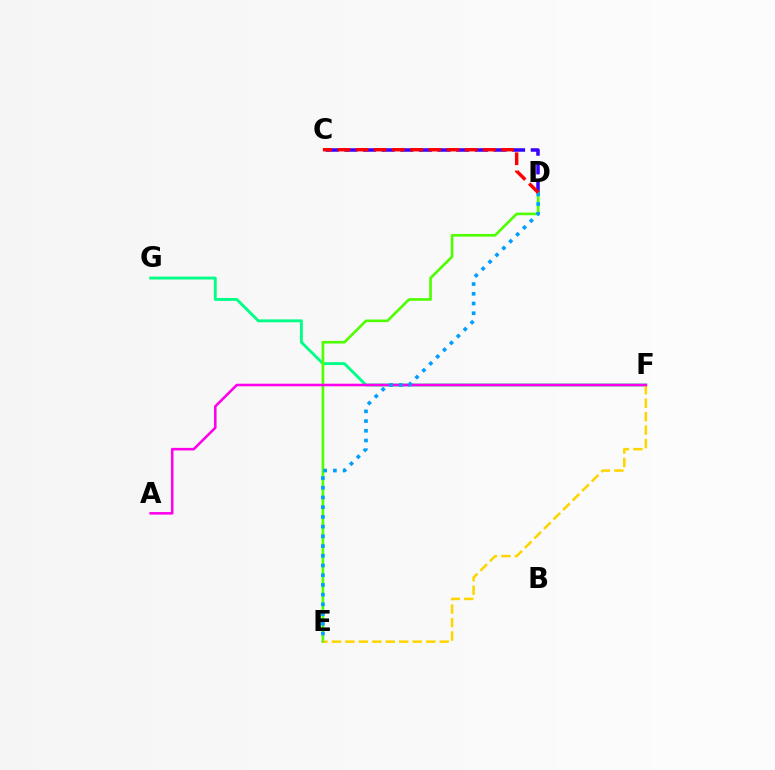{('C', 'D'): [{'color': '#3700ff', 'line_style': 'dashed', 'thickness': 2.53}, {'color': '#ff0000', 'line_style': 'dashed', 'thickness': 2.47}], ('F', 'G'): [{'color': '#00ff86', 'line_style': 'solid', 'thickness': 2.07}], ('D', 'E'): [{'color': '#4fff00', 'line_style': 'solid', 'thickness': 1.9}, {'color': '#009eff', 'line_style': 'dotted', 'thickness': 2.64}], ('E', 'F'): [{'color': '#ffd500', 'line_style': 'dashed', 'thickness': 1.83}], ('A', 'F'): [{'color': '#ff00ed', 'line_style': 'solid', 'thickness': 1.85}]}